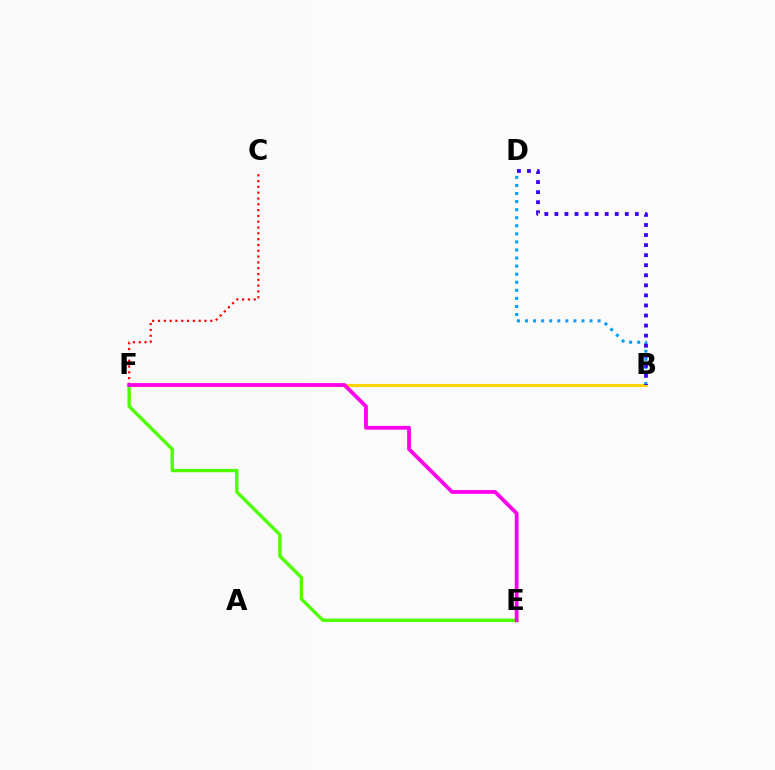{('B', 'F'): [{'color': '#00ff86', 'line_style': 'dashed', 'thickness': 1.87}, {'color': '#ffd500', 'line_style': 'solid', 'thickness': 2.25}], ('B', 'D'): [{'color': '#009eff', 'line_style': 'dotted', 'thickness': 2.19}, {'color': '#3700ff', 'line_style': 'dotted', 'thickness': 2.73}], ('E', 'F'): [{'color': '#4fff00', 'line_style': 'solid', 'thickness': 2.43}, {'color': '#ff00ed', 'line_style': 'solid', 'thickness': 2.72}], ('C', 'F'): [{'color': '#ff0000', 'line_style': 'dotted', 'thickness': 1.58}]}